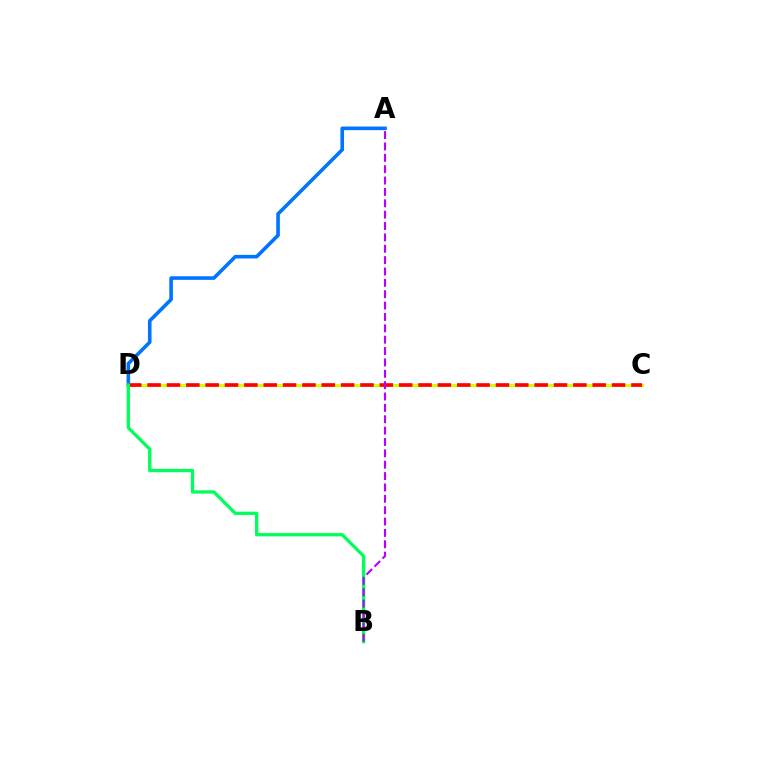{('A', 'D'): [{'color': '#0074ff', 'line_style': 'solid', 'thickness': 2.59}], ('C', 'D'): [{'color': '#d1ff00', 'line_style': 'solid', 'thickness': 2.18}, {'color': '#ff0000', 'line_style': 'dashed', 'thickness': 2.63}], ('B', 'D'): [{'color': '#00ff5c', 'line_style': 'solid', 'thickness': 2.37}], ('A', 'B'): [{'color': '#b900ff', 'line_style': 'dashed', 'thickness': 1.54}]}